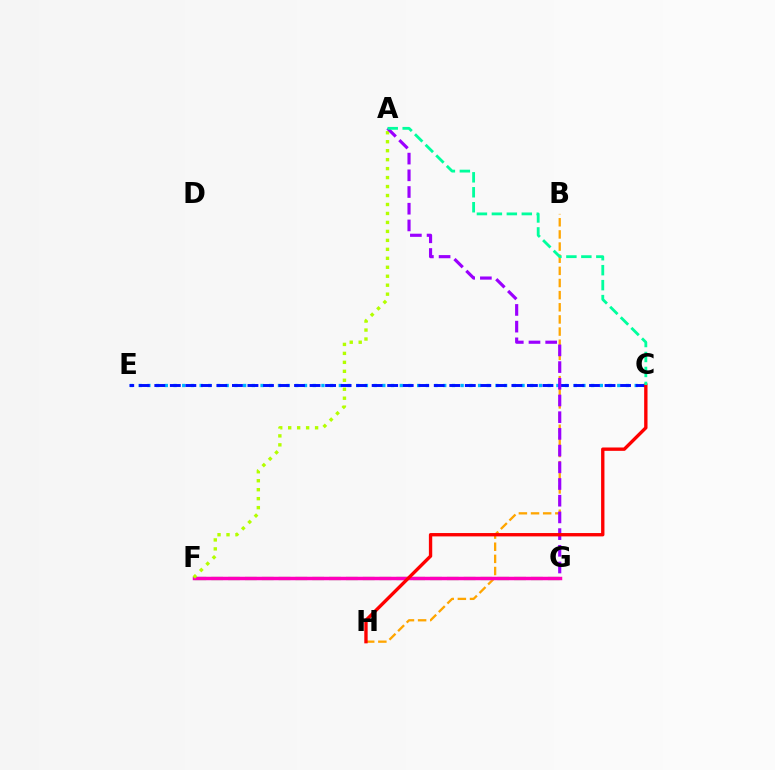{('F', 'G'): [{'color': '#08ff00', 'line_style': 'dashed', 'thickness': 2.29}, {'color': '#ff00bd', 'line_style': 'solid', 'thickness': 2.5}], ('B', 'H'): [{'color': '#ffa500', 'line_style': 'dashed', 'thickness': 1.65}], ('C', 'E'): [{'color': '#00b5ff', 'line_style': 'dotted', 'thickness': 2.36}, {'color': '#0010ff', 'line_style': 'dashed', 'thickness': 2.11}], ('A', 'F'): [{'color': '#b3ff00', 'line_style': 'dotted', 'thickness': 2.44}], ('A', 'G'): [{'color': '#9b00ff', 'line_style': 'dashed', 'thickness': 2.27}], ('C', 'H'): [{'color': '#ff0000', 'line_style': 'solid', 'thickness': 2.41}], ('A', 'C'): [{'color': '#00ff9d', 'line_style': 'dashed', 'thickness': 2.03}]}